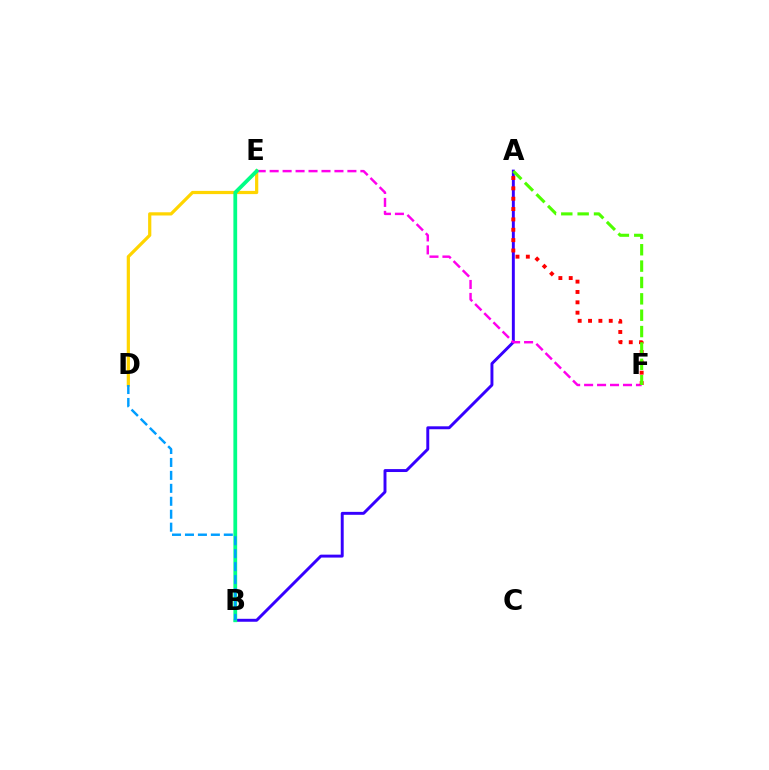{('A', 'B'): [{'color': '#3700ff', 'line_style': 'solid', 'thickness': 2.11}], ('D', 'E'): [{'color': '#ffd500', 'line_style': 'solid', 'thickness': 2.31}], ('E', 'F'): [{'color': '#ff00ed', 'line_style': 'dashed', 'thickness': 1.76}], ('B', 'E'): [{'color': '#00ff86', 'line_style': 'solid', 'thickness': 2.71}], ('A', 'F'): [{'color': '#ff0000', 'line_style': 'dotted', 'thickness': 2.81}, {'color': '#4fff00', 'line_style': 'dashed', 'thickness': 2.22}], ('B', 'D'): [{'color': '#009eff', 'line_style': 'dashed', 'thickness': 1.76}]}